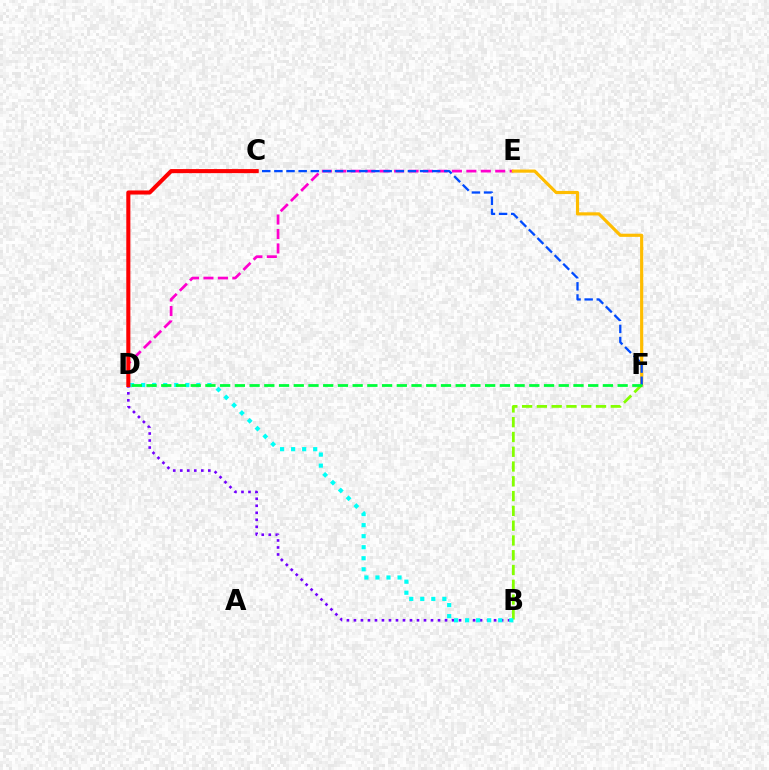{('D', 'E'): [{'color': '#ff00cf', 'line_style': 'dashed', 'thickness': 1.96}], ('B', 'F'): [{'color': '#84ff00', 'line_style': 'dashed', 'thickness': 2.01}], ('B', 'D'): [{'color': '#7200ff', 'line_style': 'dotted', 'thickness': 1.9}, {'color': '#00fff6', 'line_style': 'dotted', 'thickness': 3.0}], ('E', 'F'): [{'color': '#ffbd00', 'line_style': 'solid', 'thickness': 2.27}], ('C', 'F'): [{'color': '#004bff', 'line_style': 'dashed', 'thickness': 1.65}], ('C', 'D'): [{'color': '#ff0000', 'line_style': 'solid', 'thickness': 2.93}], ('D', 'F'): [{'color': '#00ff39', 'line_style': 'dashed', 'thickness': 2.0}]}